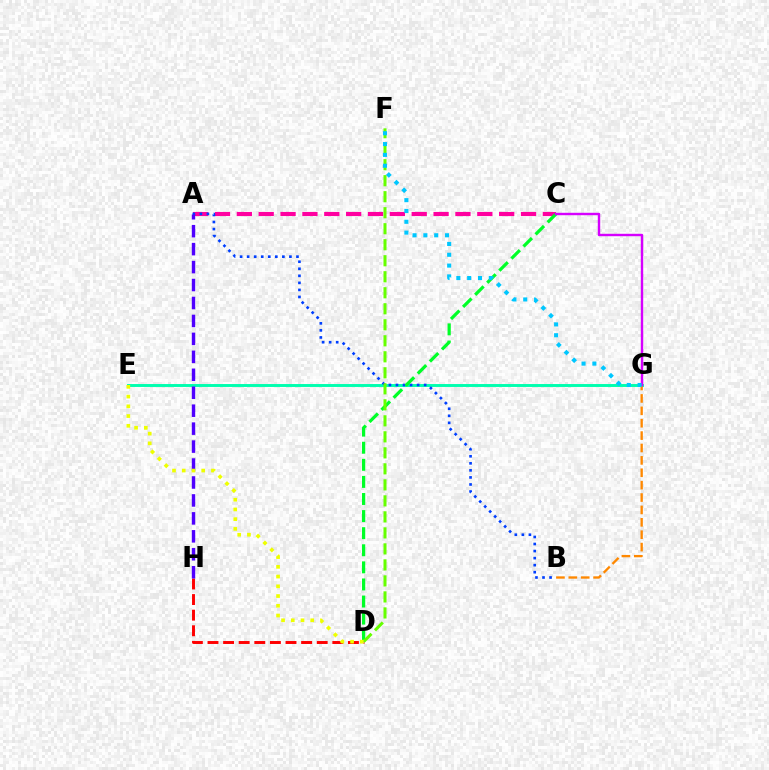{('A', 'C'): [{'color': '#ff00a0', 'line_style': 'dashed', 'thickness': 2.97}], ('E', 'G'): [{'color': '#00ffaf', 'line_style': 'solid', 'thickness': 2.11}], ('B', 'G'): [{'color': '#ff8800', 'line_style': 'dashed', 'thickness': 1.68}], ('A', 'B'): [{'color': '#003fff', 'line_style': 'dotted', 'thickness': 1.91}], ('C', 'D'): [{'color': '#00ff27', 'line_style': 'dashed', 'thickness': 2.32}], ('D', 'H'): [{'color': '#ff0000', 'line_style': 'dashed', 'thickness': 2.12}], ('C', 'G'): [{'color': '#d600ff', 'line_style': 'solid', 'thickness': 1.74}], ('D', 'F'): [{'color': '#66ff00', 'line_style': 'dashed', 'thickness': 2.17}], ('A', 'H'): [{'color': '#4f00ff', 'line_style': 'dashed', 'thickness': 2.44}], ('D', 'E'): [{'color': '#eeff00', 'line_style': 'dotted', 'thickness': 2.65}], ('F', 'G'): [{'color': '#00c7ff', 'line_style': 'dotted', 'thickness': 2.94}]}